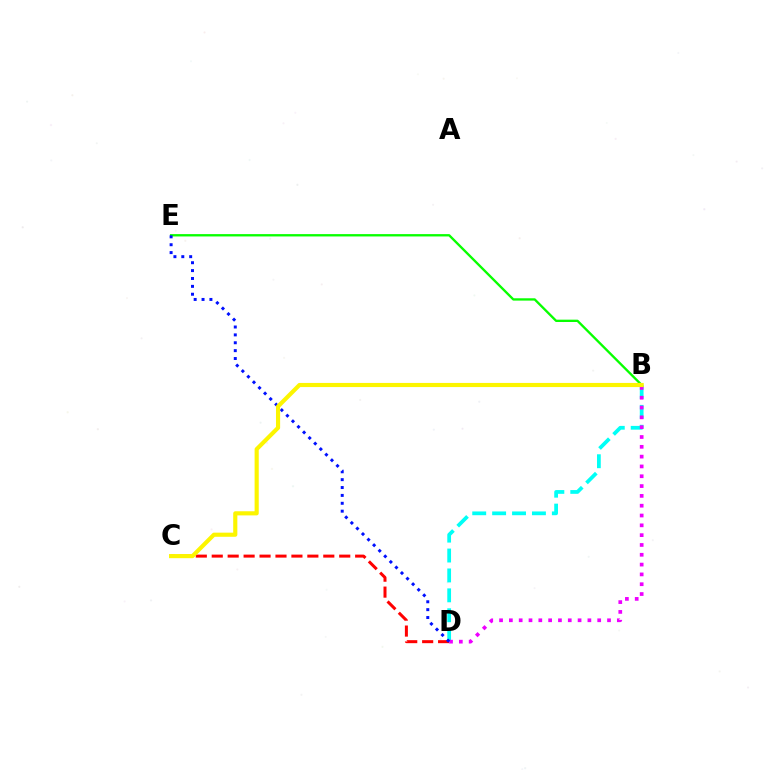{('B', 'E'): [{'color': '#08ff00', 'line_style': 'solid', 'thickness': 1.68}], ('C', 'D'): [{'color': '#ff0000', 'line_style': 'dashed', 'thickness': 2.16}], ('B', 'D'): [{'color': '#00fff6', 'line_style': 'dashed', 'thickness': 2.7}, {'color': '#ee00ff', 'line_style': 'dotted', 'thickness': 2.67}], ('D', 'E'): [{'color': '#0010ff', 'line_style': 'dotted', 'thickness': 2.14}], ('B', 'C'): [{'color': '#fcf500', 'line_style': 'solid', 'thickness': 2.98}]}